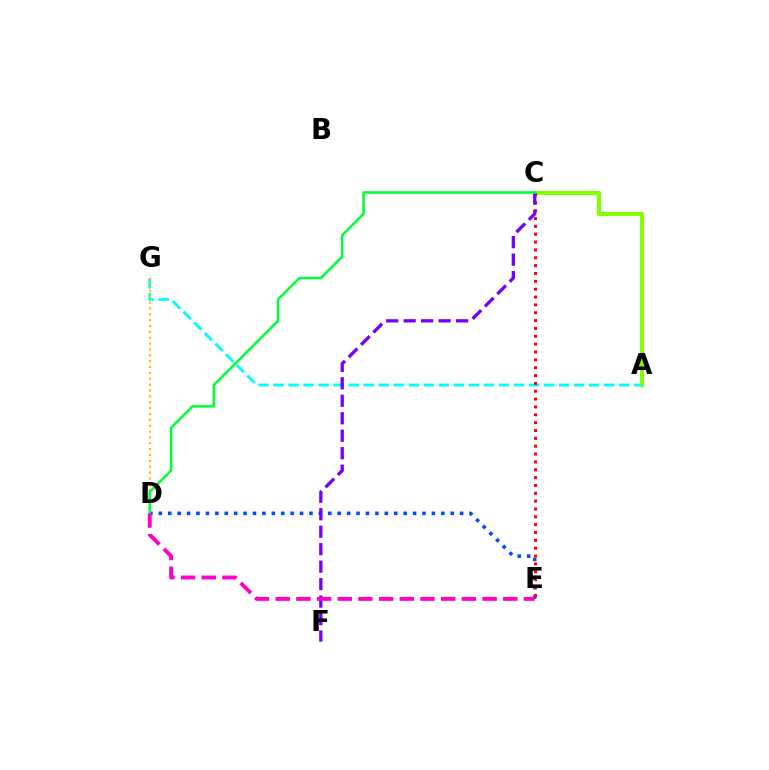{('A', 'C'): [{'color': '#84ff00', 'line_style': 'solid', 'thickness': 2.98}], ('A', 'G'): [{'color': '#00fff6', 'line_style': 'dashed', 'thickness': 2.04}], ('D', 'G'): [{'color': '#ffbd00', 'line_style': 'dotted', 'thickness': 1.59}], ('D', 'E'): [{'color': '#004bff', 'line_style': 'dotted', 'thickness': 2.56}, {'color': '#ff00cf', 'line_style': 'dashed', 'thickness': 2.81}], ('C', 'E'): [{'color': '#ff0000', 'line_style': 'dotted', 'thickness': 2.13}], ('C', 'F'): [{'color': '#7200ff', 'line_style': 'dashed', 'thickness': 2.37}], ('C', 'D'): [{'color': '#00ff39', 'line_style': 'solid', 'thickness': 1.82}]}